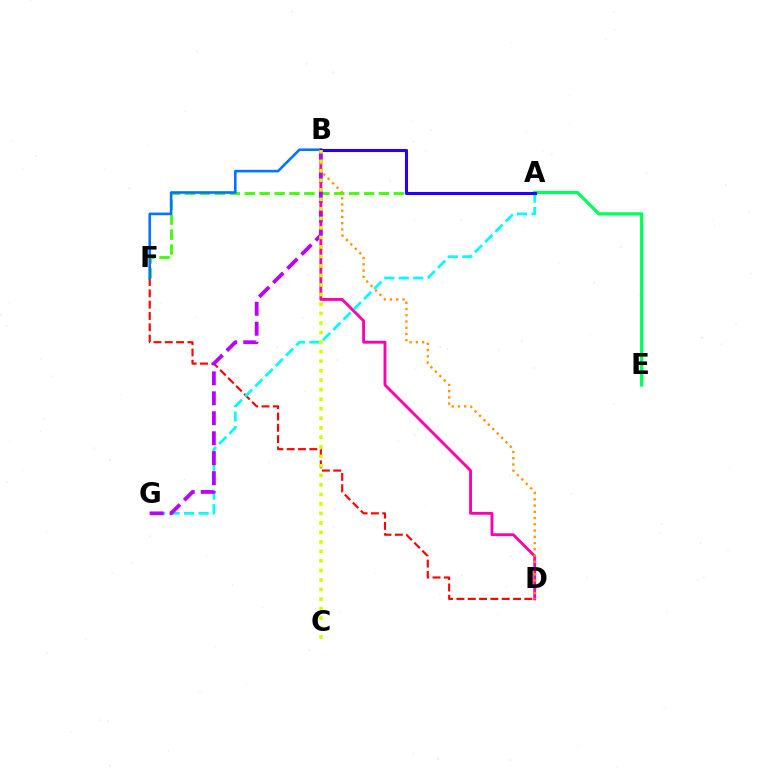{('D', 'F'): [{'color': '#ff0000', 'line_style': 'dashed', 'thickness': 1.54}], ('A', 'F'): [{'color': '#3dff00', 'line_style': 'dashed', 'thickness': 2.03}], ('A', 'E'): [{'color': '#00ff5c', 'line_style': 'solid', 'thickness': 2.33}], ('B', 'F'): [{'color': '#0074ff', 'line_style': 'solid', 'thickness': 1.88}], ('B', 'D'): [{'color': '#ff00ac', 'line_style': 'solid', 'thickness': 2.06}, {'color': '#ff9400', 'line_style': 'dotted', 'thickness': 1.7}], ('A', 'G'): [{'color': '#00fff6', 'line_style': 'dashed', 'thickness': 1.97}], ('B', 'G'): [{'color': '#b900ff', 'line_style': 'dashed', 'thickness': 2.71}], ('A', 'B'): [{'color': '#2500ff', 'line_style': 'solid', 'thickness': 2.2}], ('B', 'C'): [{'color': '#d1ff00', 'line_style': 'dotted', 'thickness': 2.59}]}